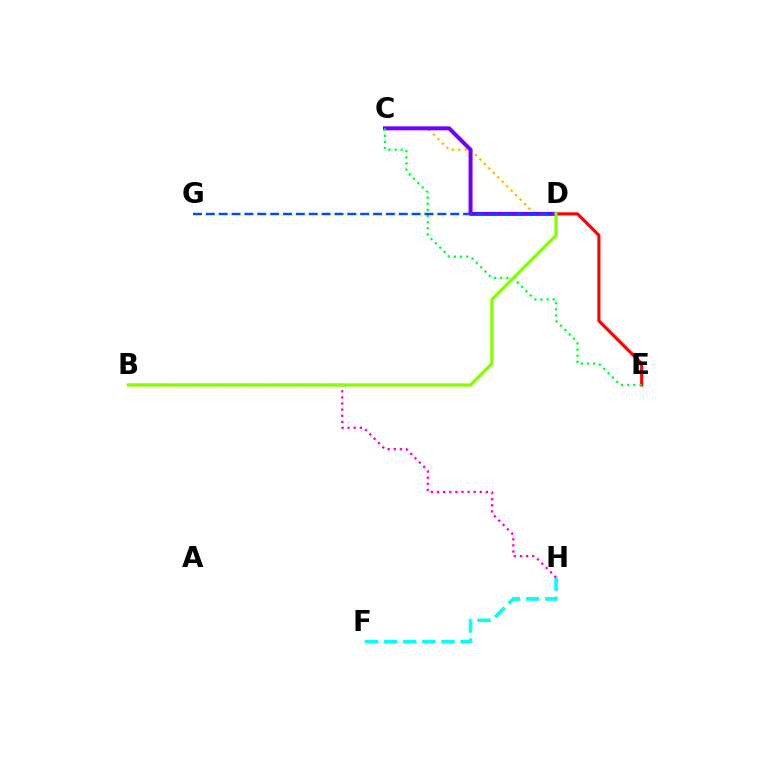{('D', 'E'): [{'color': '#ff0000', 'line_style': 'solid', 'thickness': 2.24}], ('C', 'D'): [{'color': '#ffbd00', 'line_style': 'dotted', 'thickness': 1.71}, {'color': '#7200ff', 'line_style': 'solid', 'thickness': 2.87}], ('F', 'H'): [{'color': '#00fff6', 'line_style': 'dashed', 'thickness': 2.6}], ('C', 'E'): [{'color': '#00ff39', 'line_style': 'dotted', 'thickness': 1.67}], ('B', 'H'): [{'color': '#ff00cf', 'line_style': 'dotted', 'thickness': 1.66}], ('D', 'G'): [{'color': '#004bff', 'line_style': 'dashed', 'thickness': 1.75}], ('B', 'D'): [{'color': '#84ff00', 'line_style': 'solid', 'thickness': 2.36}]}